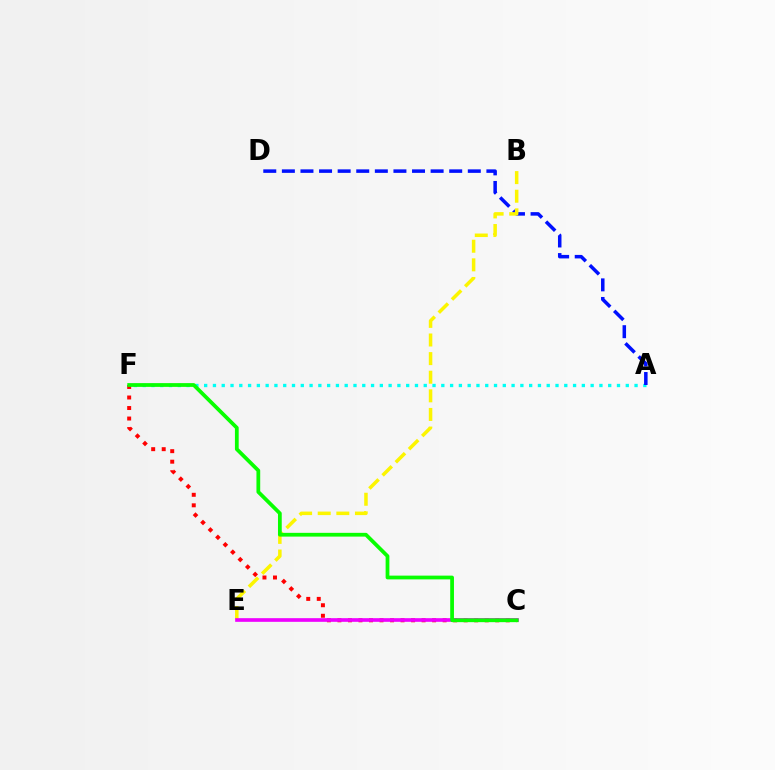{('A', 'F'): [{'color': '#00fff6', 'line_style': 'dotted', 'thickness': 2.39}], ('A', 'D'): [{'color': '#0010ff', 'line_style': 'dashed', 'thickness': 2.53}], ('C', 'F'): [{'color': '#ff0000', 'line_style': 'dotted', 'thickness': 2.86}, {'color': '#08ff00', 'line_style': 'solid', 'thickness': 2.71}], ('B', 'E'): [{'color': '#fcf500', 'line_style': 'dashed', 'thickness': 2.53}], ('C', 'E'): [{'color': '#ee00ff', 'line_style': 'solid', 'thickness': 2.63}]}